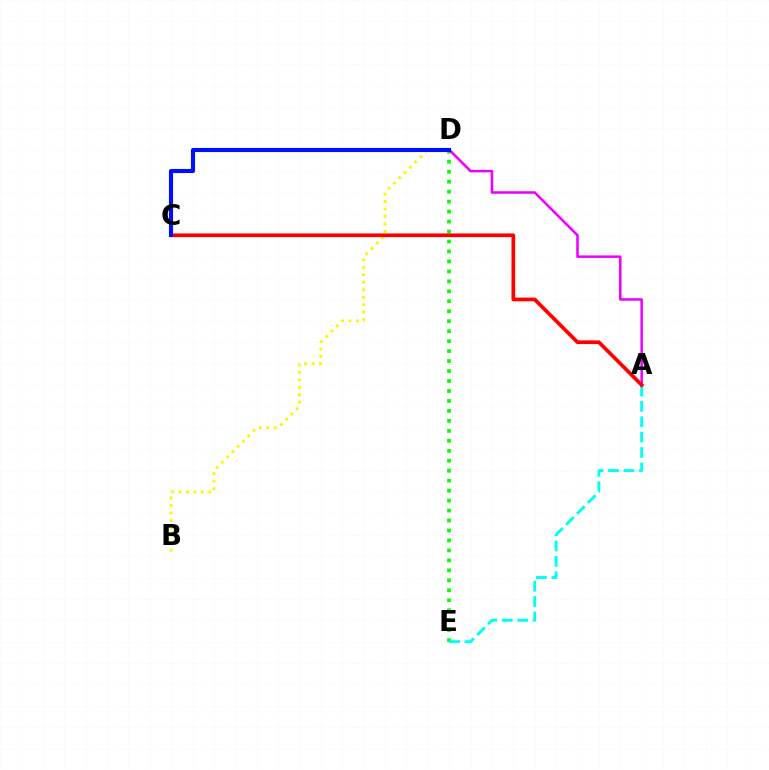{('D', 'E'): [{'color': '#08ff00', 'line_style': 'dotted', 'thickness': 2.71}], ('B', 'D'): [{'color': '#fcf500', 'line_style': 'dotted', 'thickness': 2.03}], ('A', 'E'): [{'color': '#00fff6', 'line_style': 'dashed', 'thickness': 2.09}], ('A', 'D'): [{'color': '#ee00ff', 'line_style': 'solid', 'thickness': 1.82}], ('A', 'C'): [{'color': '#ff0000', 'line_style': 'solid', 'thickness': 2.67}], ('C', 'D'): [{'color': '#0010ff', 'line_style': 'solid', 'thickness': 2.95}]}